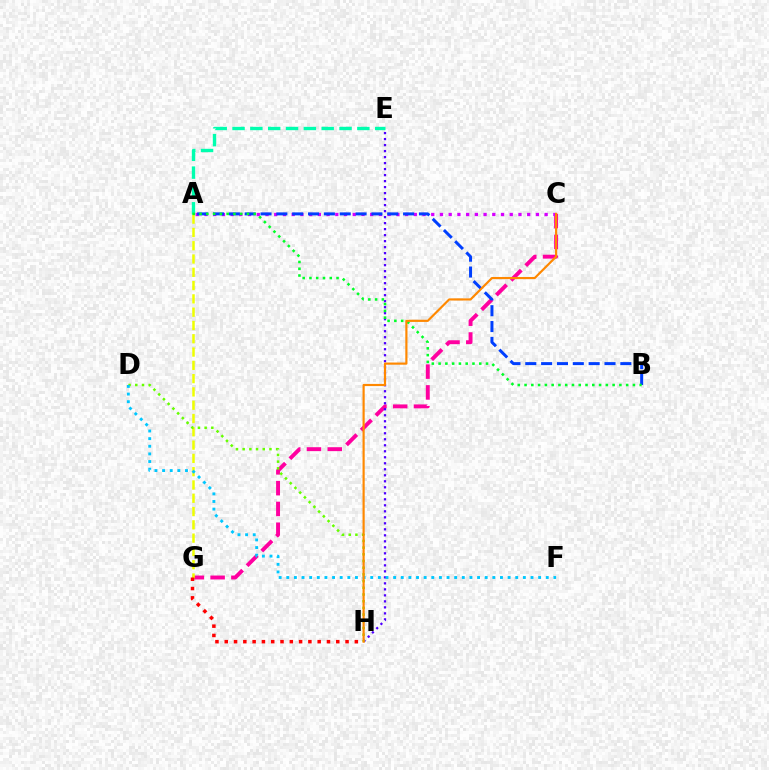{('C', 'G'): [{'color': '#ff00a0', 'line_style': 'dashed', 'thickness': 2.82}], ('A', 'C'): [{'color': '#d600ff', 'line_style': 'dotted', 'thickness': 2.37}], ('A', 'G'): [{'color': '#eeff00', 'line_style': 'dashed', 'thickness': 1.81}], ('E', 'H'): [{'color': '#4f00ff', 'line_style': 'dotted', 'thickness': 1.63}], ('D', 'H'): [{'color': '#66ff00', 'line_style': 'dotted', 'thickness': 1.82}], ('A', 'E'): [{'color': '#00ffaf', 'line_style': 'dashed', 'thickness': 2.42}], ('A', 'B'): [{'color': '#003fff', 'line_style': 'dashed', 'thickness': 2.15}, {'color': '#00ff27', 'line_style': 'dotted', 'thickness': 1.84}], ('G', 'H'): [{'color': '#ff0000', 'line_style': 'dotted', 'thickness': 2.52}], ('D', 'F'): [{'color': '#00c7ff', 'line_style': 'dotted', 'thickness': 2.07}], ('C', 'H'): [{'color': '#ff8800', 'line_style': 'solid', 'thickness': 1.56}]}